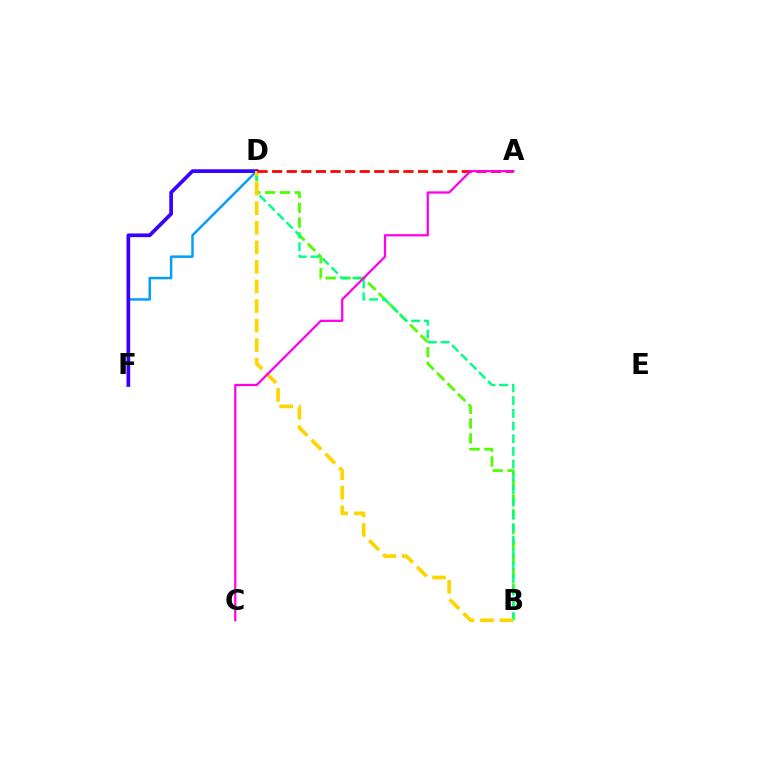{('D', 'F'): [{'color': '#009eff', 'line_style': 'solid', 'thickness': 1.78}, {'color': '#3700ff', 'line_style': 'solid', 'thickness': 2.66}], ('B', 'D'): [{'color': '#4fff00', 'line_style': 'dashed', 'thickness': 2.02}, {'color': '#00ff86', 'line_style': 'dashed', 'thickness': 1.73}, {'color': '#ffd500', 'line_style': 'dashed', 'thickness': 2.66}], ('A', 'D'): [{'color': '#ff0000', 'line_style': 'dashed', 'thickness': 1.98}], ('A', 'C'): [{'color': '#ff00ed', 'line_style': 'solid', 'thickness': 1.63}]}